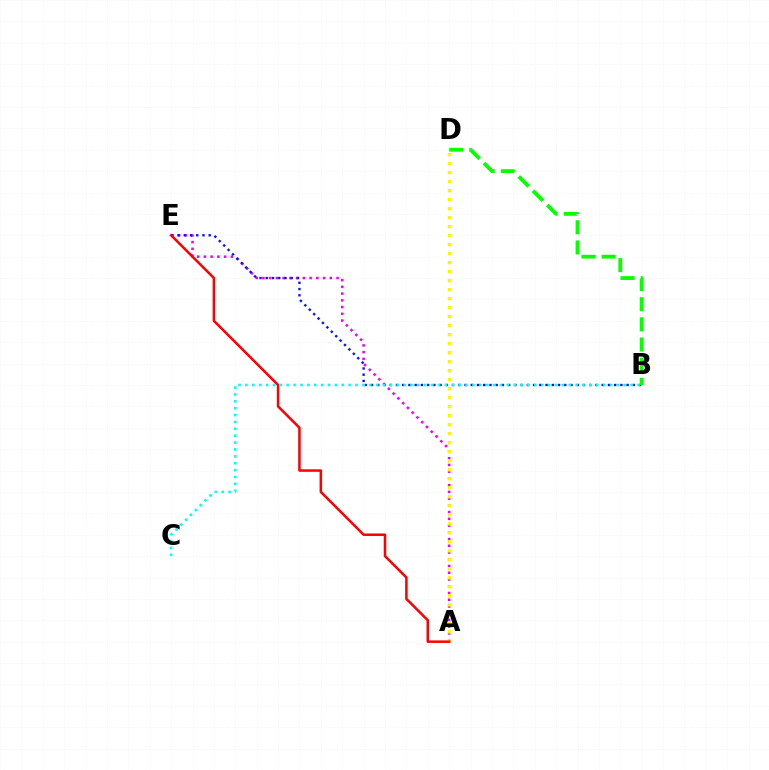{('A', 'E'): [{'color': '#ee00ff', 'line_style': 'dotted', 'thickness': 1.83}, {'color': '#ff0000', 'line_style': 'solid', 'thickness': 1.82}], ('A', 'D'): [{'color': '#fcf500', 'line_style': 'dotted', 'thickness': 2.45}], ('B', 'E'): [{'color': '#0010ff', 'line_style': 'dotted', 'thickness': 1.69}], ('B', 'C'): [{'color': '#00fff6', 'line_style': 'dotted', 'thickness': 1.87}], ('B', 'D'): [{'color': '#08ff00', 'line_style': 'dashed', 'thickness': 2.74}]}